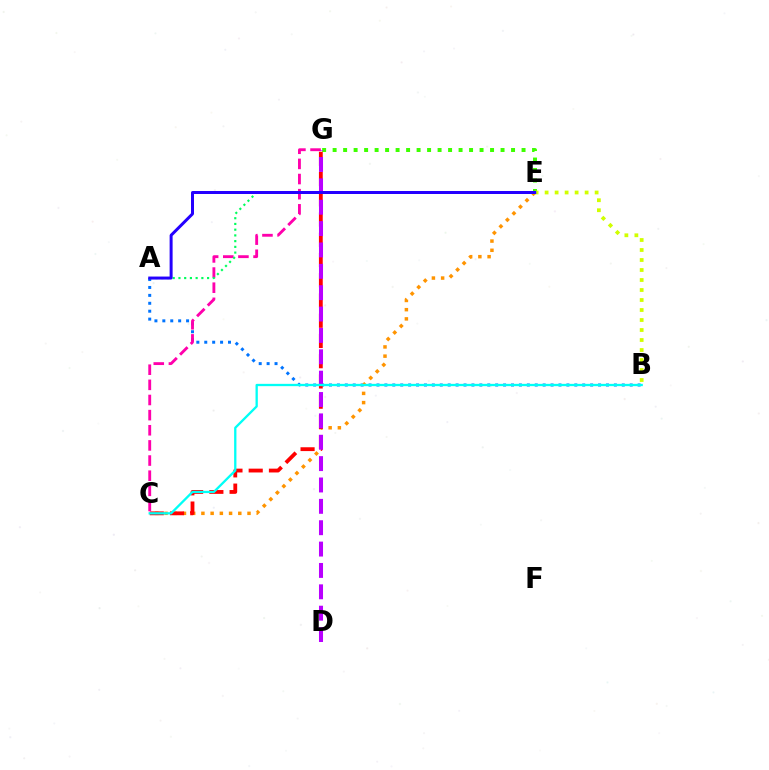{('A', 'B'): [{'color': '#0074ff', 'line_style': 'dotted', 'thickness': 2.15}], ('C', 'E'): [{'color': '#ff9400', 'line_style': 'dotted', 'thickness': 2.51}], ('E', 'G'): [{'color': '#3dff00', 'line_style': 'dotted', 'thickness': 2.85}], ('B', 'E'): [{'color': '#d1ff00', 'line_style': 'dotted', 'thickness': 2.72}], ('C', 'G'): [{'color': '#ff0000', 'line_style': 'dashed', 'thickness': 2.75}, {'color': '#ff00ac', 'line_style': 'dashed', 'thickness': 2.06}], ('D', 'G'): [{'color': '#b900ff', 'line_style': 'dashed', 'thickness': 2.9}], ('A', 'E'): [{'color': '#00ff5c', 'line_style': 'dotted', 'thickness': 1.56}, {'color': '#2500ff', 'line_style': 'solid', 'thickness': 2.15}], ('B', 'C'): [{'color': '#00fff6', 'line_style': 'solid', 'thickness': 1.66}]}